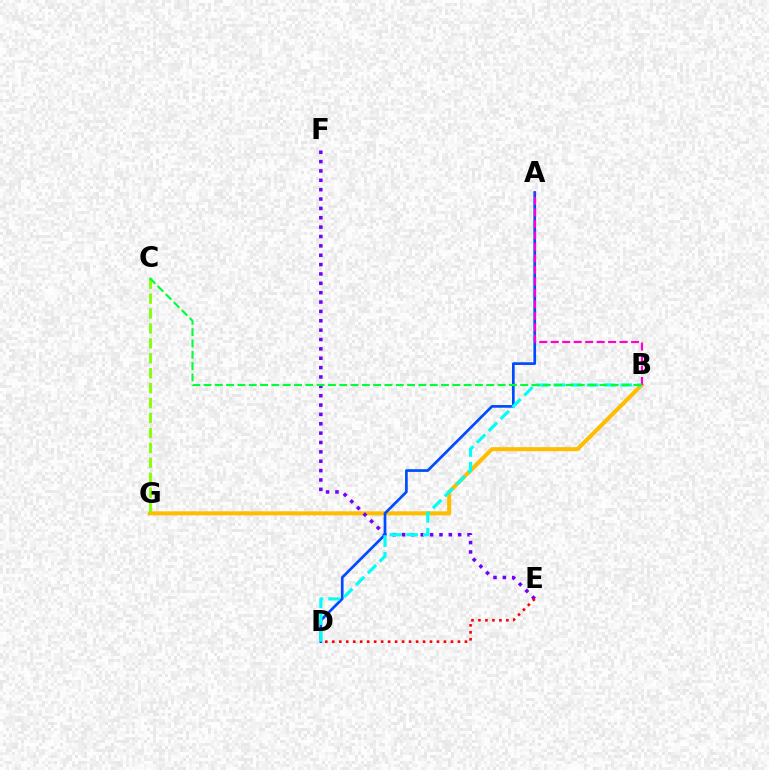{('B', 'G'): [{'color': '#ffbd00', 'line_style': 'solid', 'thickness': 2.9}], ('E', 'F'): [{'color': '#7200ff', 'line_style': 'dotted', 'thickness': 2.54}], ('C', 'G'): [{'color': '#84ff00', 'line_style': 'dashed', 'thickness': 2.03}], ('A', 'D'): [{'color': '#004bff', 'line_style': 'solid', 'thickness': 1.93}], ('A', 'B'): [{'color': '#ff00cf', 'line_style': 'dashed', 'thickness': 1.56}], ('B', 'D'): [{'color': '#00fff6', 'line_style': 'dashed', 'thickness': 2.27}], ('B', 'C'): [{'color': '#00ff39', 'line_style': 'dashed', 'thickness': 1.54}], ('D', 'E'): [{'color': '#ff0000', 'line_style': 'dotted', 'thickness': 1.9}]}